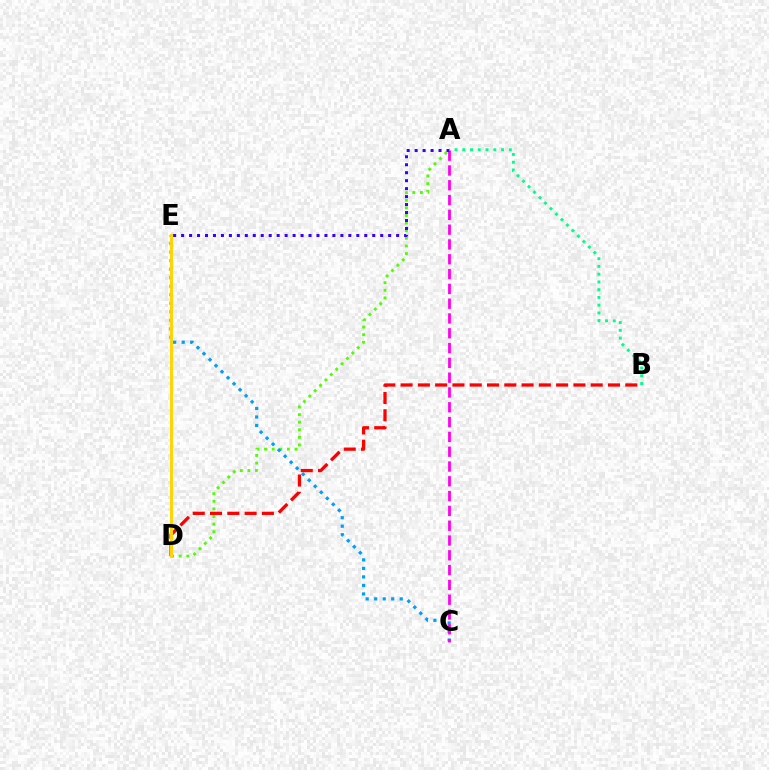{('A', 'D'): [{'color': '#4fff00', 'line_style': 'dotted', 'thickness': 2.07}], ('B', 'D'): [{'color': '#ff0000', 'line_style': 'dashed', 'thickness': 2.35}], ('C', 'E'): [{'color': '#009eff', 'line_style': 'dotted', 'thickness': 2.31}], ('A', 'C'): [{'color': '#ff00ed', 'line_style': 'dashed', 'thickness': 2.01}], ('D', 'E'): [{'color': '#ffd500', 'line_style': 'solid', 'thickness': 2.13}], ('A', 'E'): [{'color': '#3700ff', 'line_style': 'dotted', 'thickness': 2.16}], ('A', 'B'): [{'color': '#00ff86', 'line_style': 'dotted', 'thickness': 2.11}]}